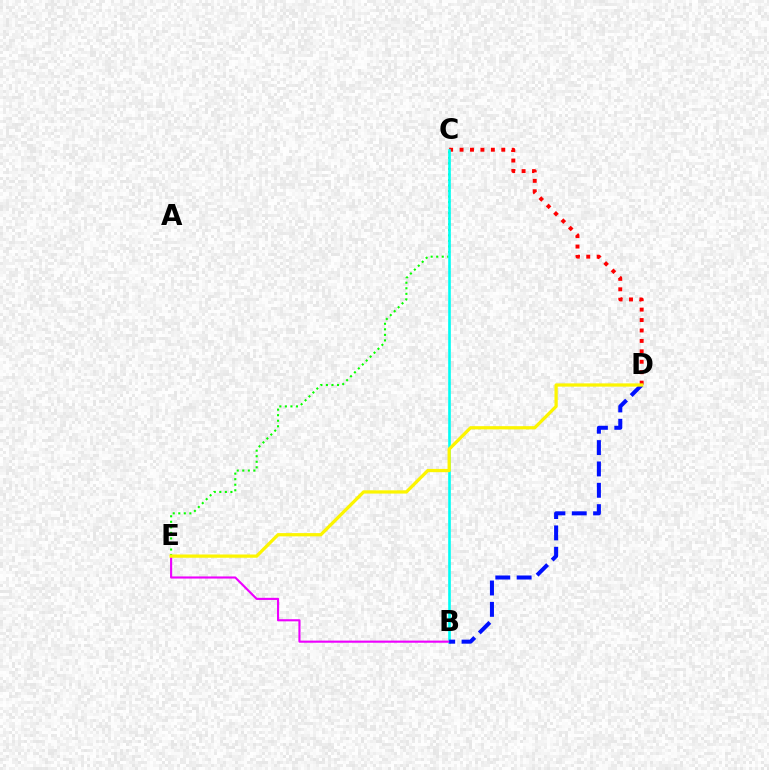{('C', 'E'): [{'color': '#08ff00', 'line_style': 'dotted', 'thickness': 1.51}], ('C', 'D'): [{'color': '#ff0000', 'line_style': 'dotted', 'thickness': 2.83}], ('B', 'C'): [{'color': '#00fff6', 'line_style': 'solid', 'thickness': 1.89}], ('B', 'E'): [{'color': '#ee00ff', 'line_style': 'solid', 'thickness': 1.53}], ('B', 'D'): [{'color': '#0010ff', 'line_style': 'dashed', 'thickness': 2.9}], ('D', 'E'): [{'color': '#fcf500', 'line_style': 'solid', 'thickness': 2.34}]}